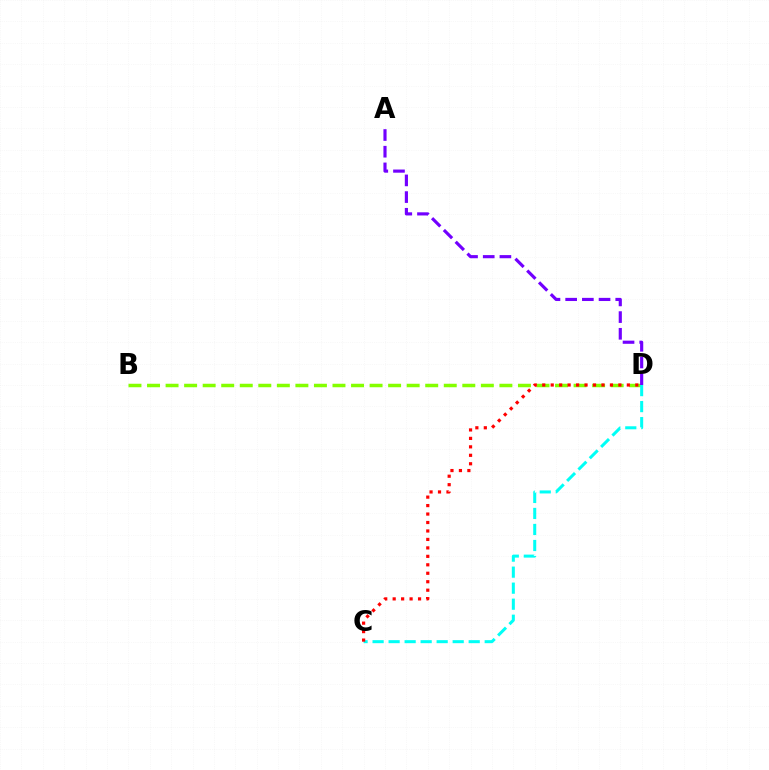{('B', 'D'): [{'color': '#84ff00', 'line_style': 'dashed', 'thickness': 2.52}], ('A', 'D'): [{'color': '#7200ff', 'line_style': 'dashed', 'thickness': 2.27}], ('C', 'D'): [{'color': '#00fff6', 'line_style': 'dashed', 'thickness': 2.18}, {'color': '#ff0000', 'line_style': 'dotted', 'thickness': 2.3}]}